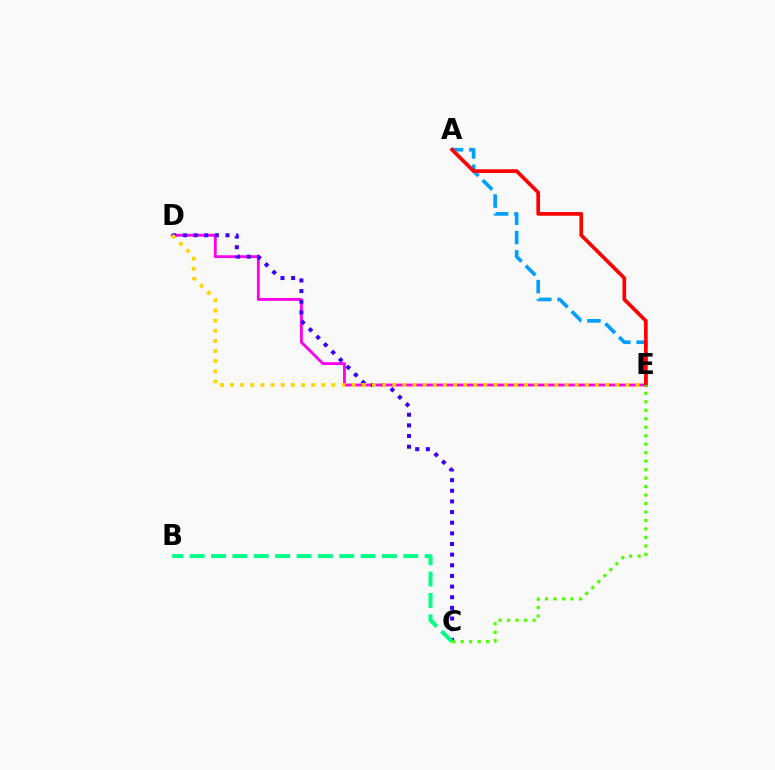{('D', 'E'): [{'color': '#ff00ed', 'line_style': 'solid', 'thickness': 2.05}, {'color': '#ffd500', 'line_style': 'dotted', 'thickness': 2.75}], ('A', 'E'): [{'color': '#009eff', 'line_style': 'dashed', 'thickness': 2.63}, {'color': '#ff0000', 'line_style': 'solid', 'thickness': 2.65}], ('C', 'D'): [{'color': '#3700ff', 'line_style': 'dotted', 'thickness': 2.89}], ('B', 'C'): [{'color': '#00ff86', 'line_style': 'dashed', 'thickness': 2.9}], ('C', 'E'): [{'color': '#4fff00', 'line_style': 'dotted', 'thickness': 2.3}]}